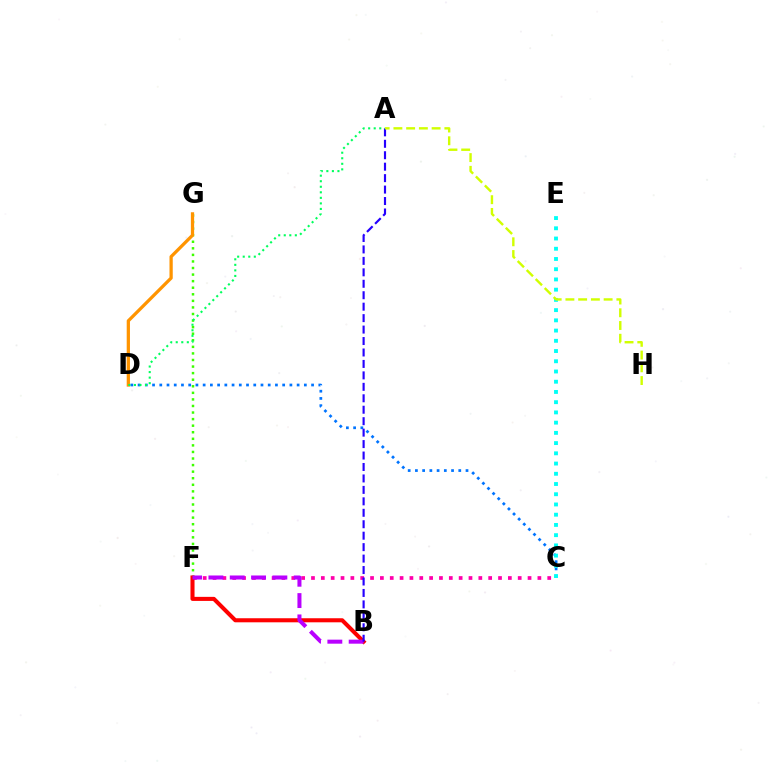{('C', 'F'): [{'color': '#ff00ac', 'line_style': 'dotted', 'thickness': 2.67}], ('F', 'G'): [{'color': '#3dff00', 'line_style': 'dotted', 'thickness': 1.78}], ('B', 'F'): [{'color': '#ff0000', 'line_style': 'solid', 'thickness': 2.92}, {'color': '#b900ff', 'line_style': 'dashed', 'thickness': 2.9}], ('C', 'D'): [{'color': '#0074ff', 'line_style': 'dotted', 'thickness': 1.96}], ('A', 'B'): [{'color': '#2500ff', 'line_style': 'dashed', 'thickness': 1.56}], ('C', 'E'): [{'color': '#00fff6', 'line_style': 'dotted', 'thickness': 2.78}], ('D', 'G'): [{'color': '#ff9400', 'line_style': 'solid', 'thickness': 2.35}], ('A', 'D'): [{'color': '#00ff5c', 'line_style': 'dotted', 'thickness': 1.51}], ('A', 'H'): [{'color': '#d1ff00', 'line_style': 'dashed', 'thickness': 1.73}]}